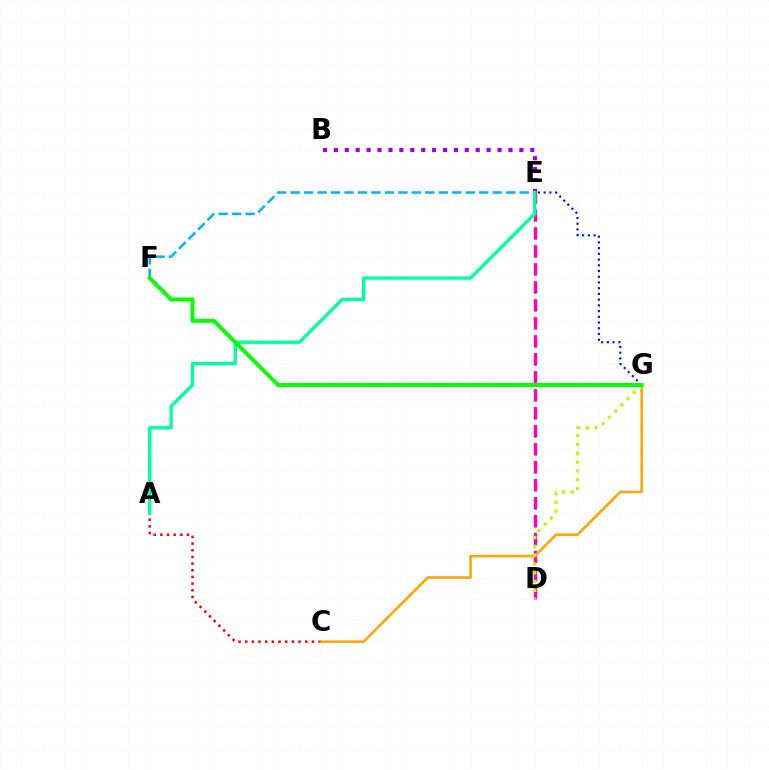{('D', 'E'): [{'color': '#ff00bd', 'line_style': 'dashed', 'thickness': 2.44}], ('B', 'E'): [{'color': '#9b00ff', 'line_style': 'dotted', 'thickness': 2.96}], ('A', 'C'): [{'color': '#ff0000', 'line_style': 'dotted', 'thickness': 1.81}], ('E', 'F'): [{'color': '#00b5ff', 'line_style': 'dashed', 'thickness': 1.83}], ('C', 'G'): [{'color': '#ffa500', 'line_style': 'solid', 'thickness': 1.87}], ('A', 'E'): [{'color': '#00ff9d', 'line_style': 'solid', 'thickness': 2.4}], ('E', 'G'): [{'color': '#0010ff', 'line_style': 'dotted', 'thickness': 1.56}], ('D', 'G'): [{'color': '#b3ff00', 'line_style': 'dotted', 'thickness': 2.39}], ('F', 'G'): [{'color': '#08ff00', 'line_style': 'solid', 'thickness': 2.87}]}